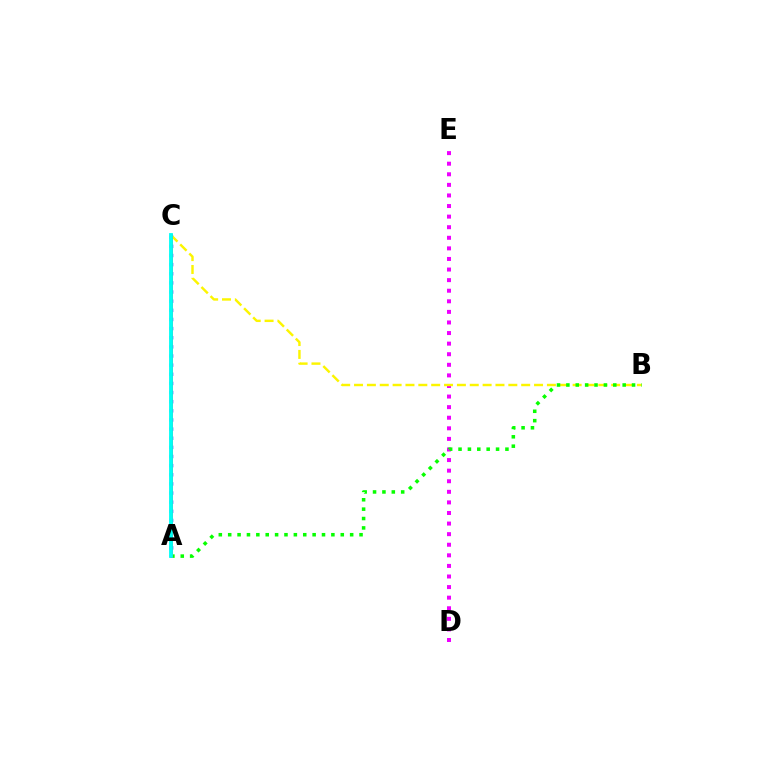{('D', 'E'): [{'color': '#ee00ff', 'line_style': 'dotted', 'thickness': 2.88}], ('A', 'C'): [{'color': '#0010ff', 'line_style': 'dotted', 'thickness': 2.48}, {'color': '#ff0000', 'line_style': 'solid', 'thickness': 1.86}, {'color': '#00fff6', 'line_style': 'solid', 'thickness': 2.75}], ('B', 'C'): [{'color': '#fcf500', 'line_style': 'dashed', 'thickness': 1.75}], ('A', 'B'): [{'color': '#08ff00', 'line_style': 'dotted', 'thickness': 2.55}]}